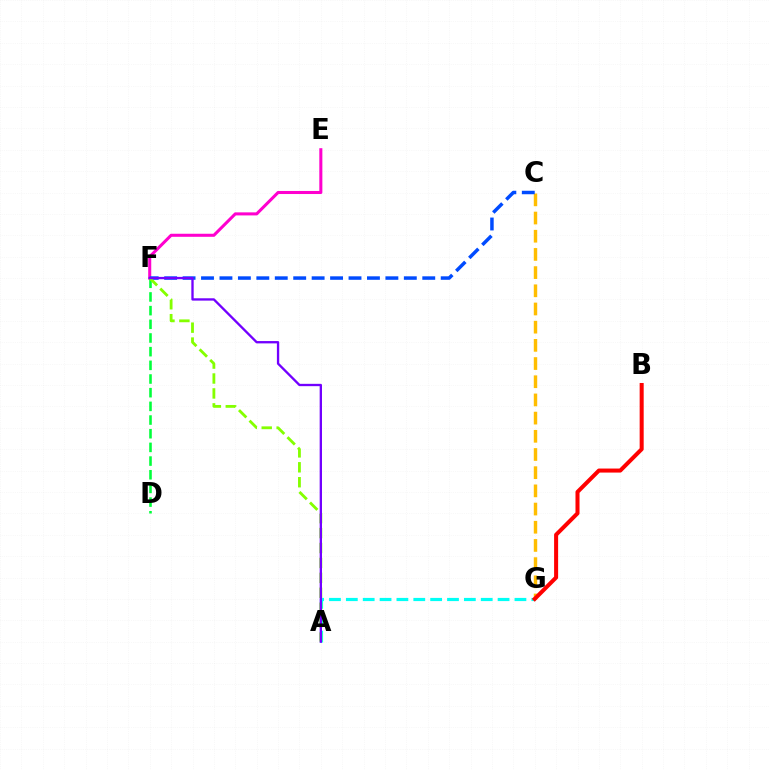{('C', 'G'): [{'color': '#ffbd00', 'line_style': 'dashed', 'thickness': 2.47}], ('A', 'G'): [{'color': '#00fff6', 'line_style': 'dashed', 'thickness': 2.29}], ('E', 'F'): [{'color': '#ff00cf', 'line_style': 'solid', 'thickness': 2.2}], ('D', 'F'): [{'color': '#00ff39', 'line_style': 'dashed', 'thickness': 1.86}], ('B', 'G'): [{'color': '#ff0000', 'line_style': 'solid', 'thickness': 2.9}], ('C', 'F'): [{'color': '#004bff', 'line_style': 'dashed', 'thickness': 2.5}], ('A', 'F'): [{'color': '#84ff00', 'line_style': 'dashed', 'thickness': 2.03}, {'color': '#7200ff', 'line_style': 'solid', 'thickness': 1.68}]}